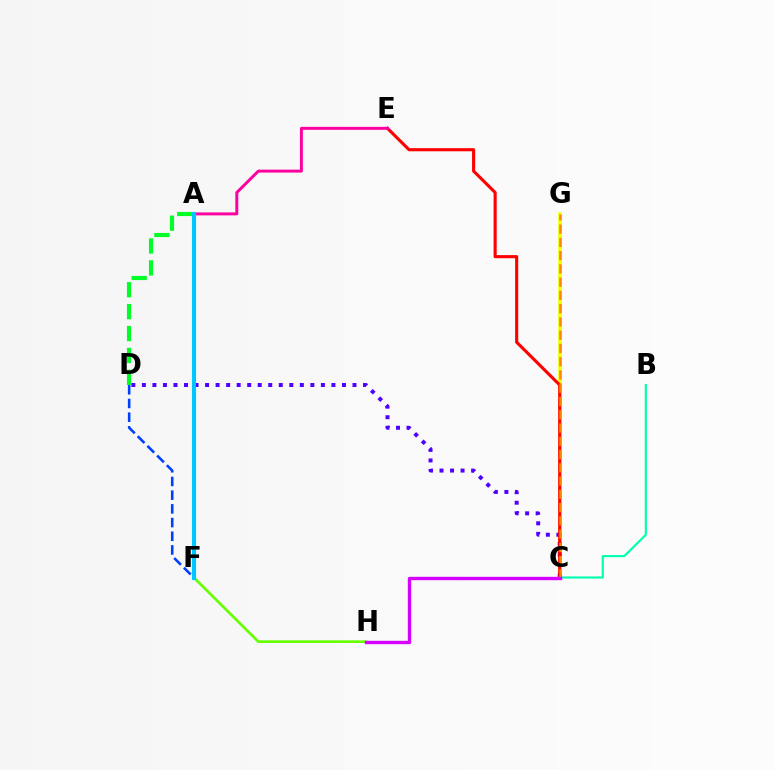{('C', 'G'): [{'color': '#eeff00', 'line_style': 'solid', 'thickness': 2.58}, {'color': '#ff8800', 'line_style': 'dashed', 'thickness': 1.8}], ('D', 'F'): [{'color': '#003fff', 'line_style': 'dashed', 'thickness': 1.86}], ('B', 'C'): [{'color': '#00ffaf', 'line_style': 'solid', 'thickness': 1.55}], ('A', 'D'): [{'color': '#00ff27', 'line_style': 'dashed', 'thickness': 2.98}], ('C', 'D'): [{'color': '#4f00ff', 'line_style': 'dotted', 'thickness': 2.86}], ('C', 'E'): [{'color': '#ff0000', 'line_style': 'solid', 'thickness': 2.24}], ('F', 'H'): [{'color': '#66ff00', 'line_style': 'solid', 'thickness': 1.92}], ('A', 'E'): [{'color': '#ff00a0', 'line_style': 'solid', 'thickness': 2.13}], ('C', 'H'): [{'color': '#d600ff', 'line_style': 'solid', 'thickness': 2.43}], ('A', 'F'): [{'color': '#00c7ff', 'line_style': 'solid', 'thickness': 2.96}]}